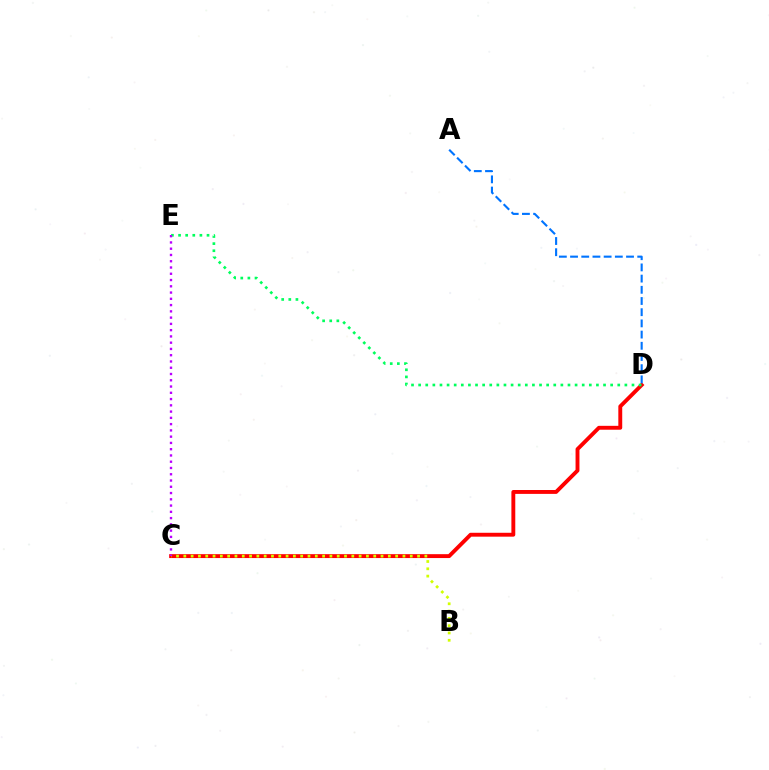{('C', 'D'): [{'color': '#ff0000', 'line_style': 'solid', 'thickness': 2.8}], ('A', 'D'): [{'color': '#0074ff', 'line_style': 'dashed', 'thickness': 1.52}], ('D', 'E'): [{'color': '#00ff5c', 'line_style': 'dotted', 'thickness': 1.93}], ('B', 'C'): [{'color': '#d1ff00', 'line_style': 'dotted', 'thickness': 1.98}], ('C', 'E'): [{'color': '#b900ff', 'line_style': 'dotted', 'thickness': 1.7}]}